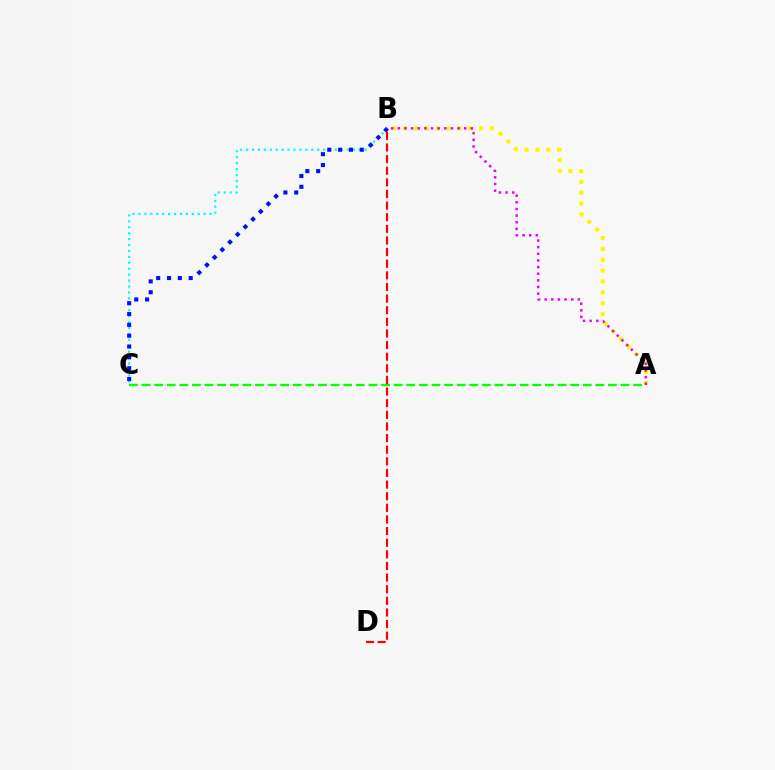{('B', 'C'): [{'color': '#00fff6', 'line_style': 'dotted', 'thickness': 1.61}, {'color': '#0010ff', 'line_style': 'dotted', 'thickness': 2.94}], ('A', 'B'): [{'color': '#fcf500', 'line_style': 'dotted', 'thickness': 2.95}, {'color': '#ee00ff', 'line_style': 'dotted', 'thickness': 1.8}], ('A', 'C'): [{'color': '#08ff00', 'line_style': 'dashed', 'thickness': 1.71}], ('B', 'D'): [{'color': '#ff0000', 'line_style': 'dashed', 'thickness': 1.58}]}